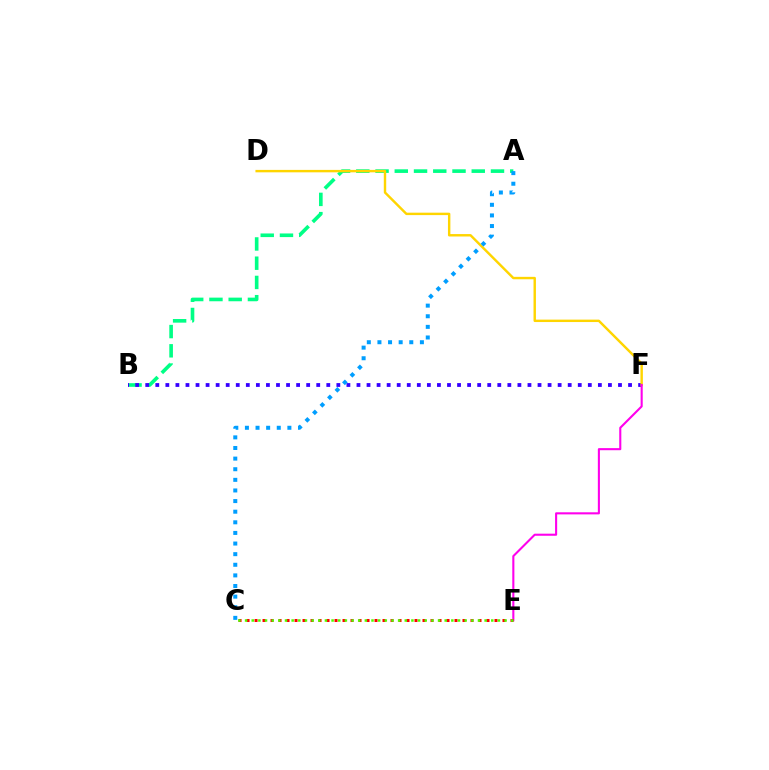{('A', 'B'): [{'color': '#00ff86', 'line_style': 'dashed', 'thickness': 2.61}], ('B', 'F'): [{'color': '#3700ff', 'line_style': 'dotted', 'thickness': 2.73}], ('D', 'F'): [{'color': '#ffd500', 'line_style': 'solid', 'thickness': 1.75}], ('E', 'F'): [{'color': '#ff00ed', 'line_style': 'solid', 'thickness': 1.51}], ('A', 'C'): [{'color': '#009eff', 'line_style': 'dotted', 'thickness': 2.88}], ('C', 'E'): [{'color': '#ff0000', 'line_style': 'dotted', 'thickness': 2.17}, {'color': '#4fff00', 'line_style': 'dotted', 'thickness': 1.81}]}